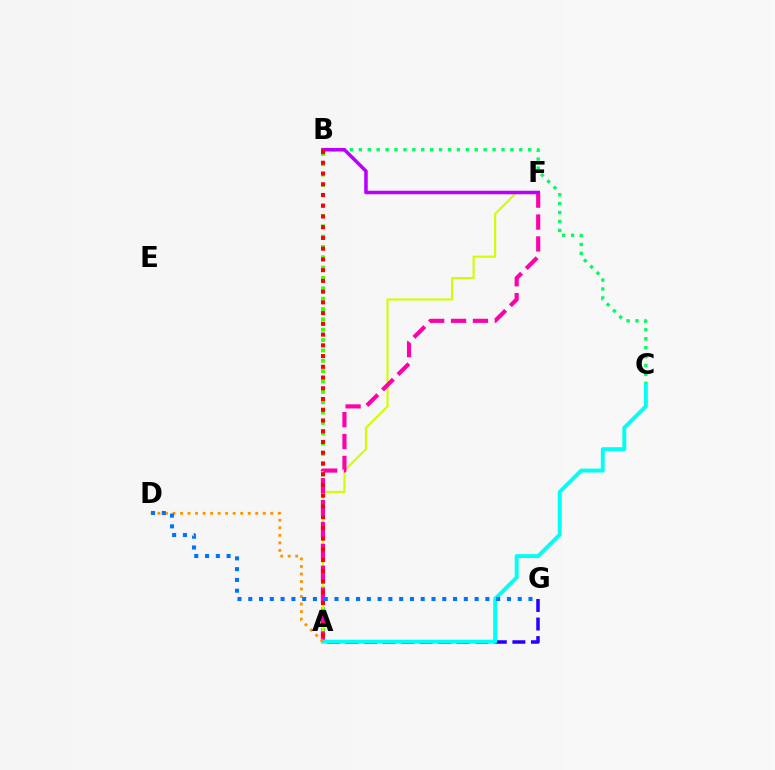{('A', 'B'): [{'color': '#3dff00', 'line_style': 'dotted', 'thickness': 2.81}, {'color': '#ff0000', 'line_style': 'dotted', 'thickness': 2.92}], ('A', 'F'): [{'color': '#d1ff00', 'line_style': 'solid', 'thickness': 1.53}, {'color': '#ff00ac', 'line_style': 'dashed', 'thickness': 2.98}], ('A', 'G'): [{'color': '#2500ff', 'line_style': 'dashed', 'thickness': 2.52}], ('B', 'C'): [{'color': '#00ff5c', 'line_style': 'dotted', 'thickness': 2.42}], ('A', 'C'): [{'color': '#00fff6', 'line_style': 'solid', 'thickness': 2.83}], ('A', 'D'): [{'color': '#ff9400', 'line_style': 'dotted', 'thickness': 2.04}], ('D', 'G'): [{'color': '#0074ff', 'line_style': 'dotted', 'thickness': 2.93}], ('B', 'F'): [{'color': '#b900ff', 'line_style': 'solid', 'thickness': 2.54}]}